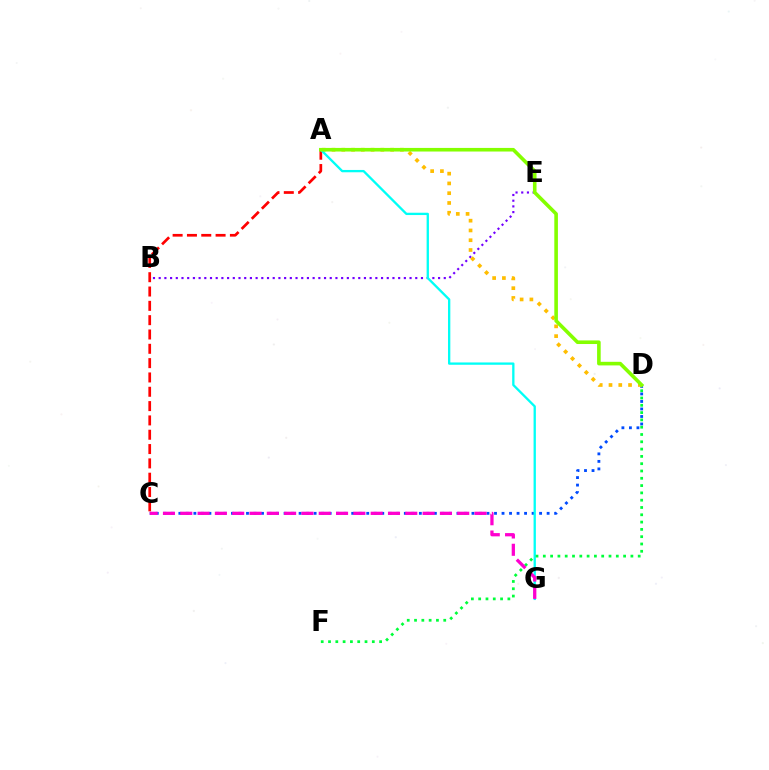{('C', 'D'): [{'color': '#004bff', 'line_style': 'dotted', 'thickness': 2.04}], ('B', 'E'): [{'color': '#7200ff', 'line_style': 'dotted', 'thickness': 1.55}], ('A', 'D'): [{'color': '#ffbd00', 'line_style': 'dotted', 'thickness': 2.66}, {'color': '#84ff00', 'line_style': 'solid', 'thickness': 2.59}], ('A', 'C'): [{'color': '#ff0000', 'line_style': 'dashed', 'thickness': 1.95}], ('A', 'G'): [{'color': '#00fff6', 'line_style': 'solid', 'thickness': 1.67}], ('D', 'F'): [{'color': '#00ff39', 'line_style': 'dotted', 'thickness': 1.98}], ('C', 'G'): [{'color': '#ff00cf', 'line_style': 'dashed', 'thickness': 2.35}]}